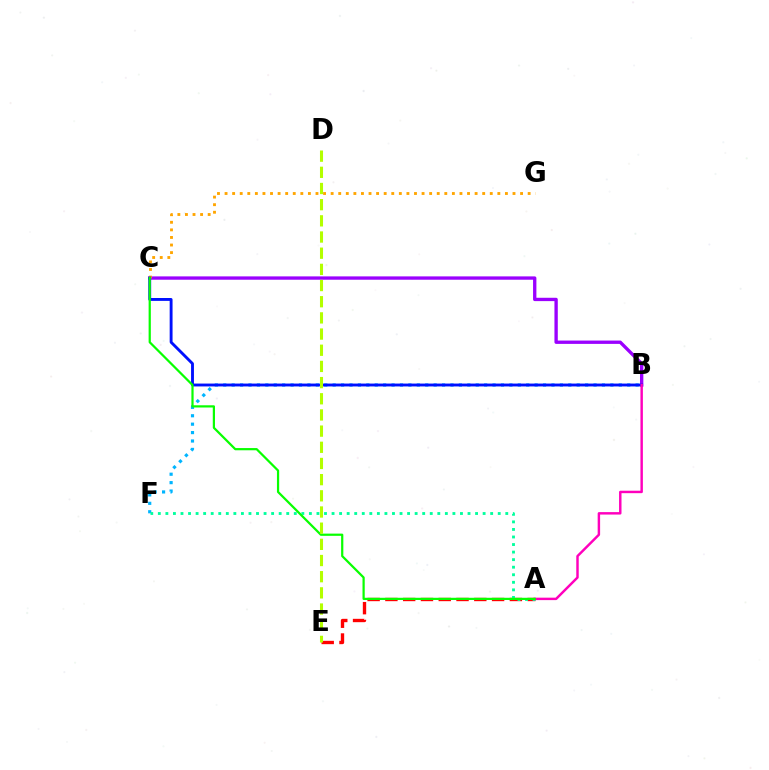{('B', 'C'): [{'color': '#9b00ff', 'line_style': 'solid', 'thickness': 2.4}, {'color': '#0010ff', 'line_style': 'solid', 'thickness': 2.07}], ('C', 'G'): [{'color': '#ffa500', 'line_style': 'dotted', 'thickness': 2.06}], ('B', 'F'): [{'color': '#00b5ff', 'line_style': 'dotted', 'thickness': 2.29}], ('A', 'E'): [{'color': '#ff0000', 'line_style': 'dashed', 'thickness': 2.42}], ('A', 'F'): [{'color': '#00ff9d', 'line_style': 'dotted', 'thickness': 2.05}], ('A', 'B'): [{'color': '#ff00bd', 'line_style': 'solid', 'thickness': 1.76}], ('A', 'C'): [{'color': '#08ff00', 'line_style': 'solid', 'thickness': 1.6}], ('D', 'E'): [{'color': '#b3ff00', 'line_style': 'dashed', 'thickness': 2.2}]}